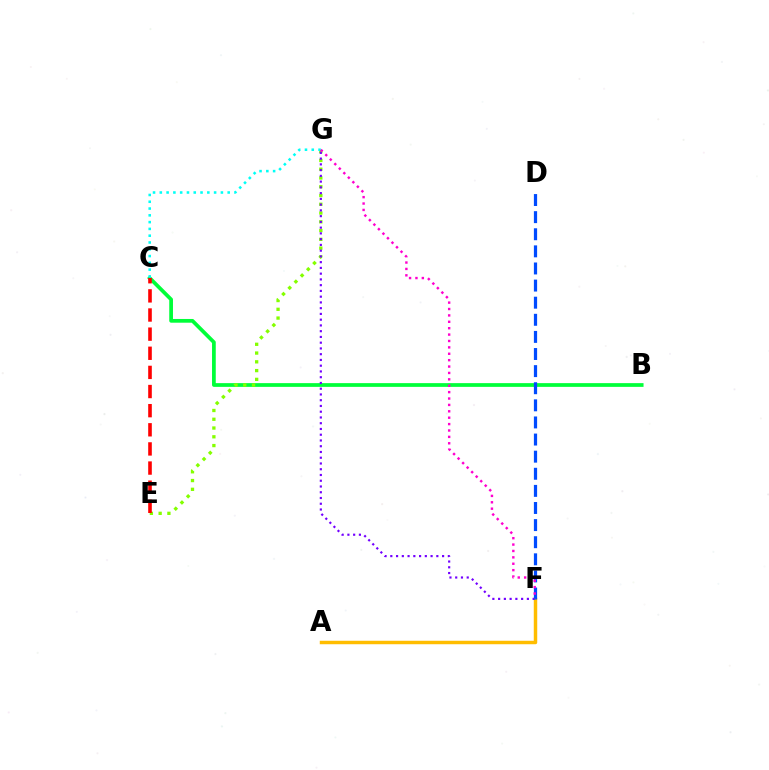{('B', 'C'): [{'color': '#00ff39', 'line_style': 'solid', 'thickness': 2.68}], ('E', 'G'): [{'color': '#84ff00', 'line_style': 'dotted', 'thickness': 2.38}], ('A', 'F'): [{'color': '#ffbd00', 'line_style': 'solid', 'thickness': 2.49}], ('C', 'G'): [{'color': '#00fff6', 'line_style': 'dotted', 'thickness': 1.84}], ('C', 'E'): [{'color': '#ff0000', 'line_style': 'dashed', 'thickness': 2.6}], ('F', 'G'): [{'color': '#7200ff', 'line_style': 'dotted', 'thickness': 1.56}, {'color': '#ff00cf', 'line_style': 'dotted', 'thickness': 1.74}], ('D', 'F'): [{'color': '#004bff', 'line_style': 'dashed', 'thickness': 2.32}]}